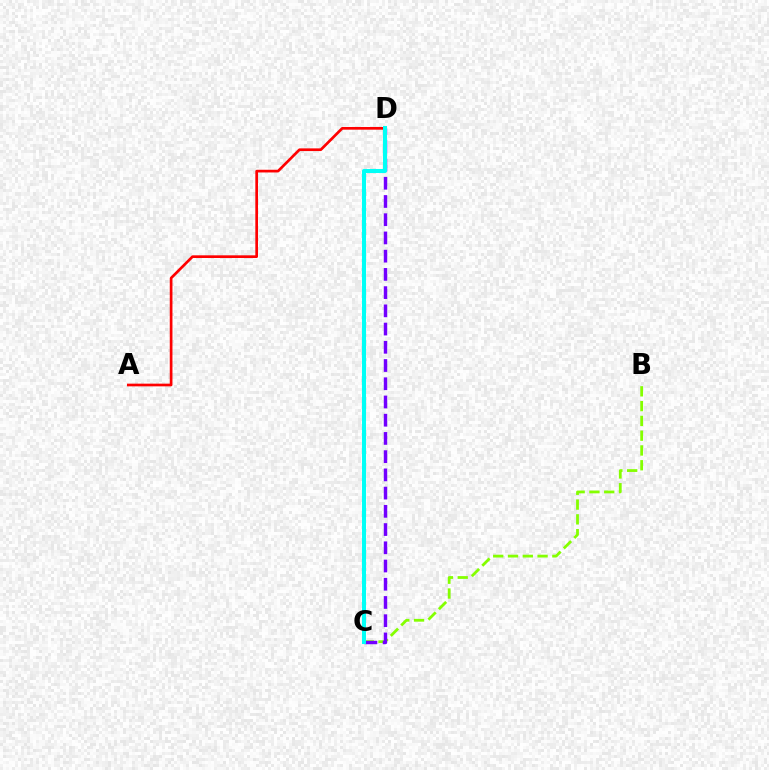{('B', 'C'): [{'color': '#84ff00', 'line_style': 'dashed', 'thickness': 2.01}], ('A', 'D'): [{'color': '#ff0000', 'line_style': 'solid', 'thickness': 1.94}], ('C', 'D'): [{'color': '#7200ff', 'line_style': 'dashed', 'thickness': 2.48}, {'color': '#00fff6', 'line_style': 'solid', 'thickness': 2.92}]}